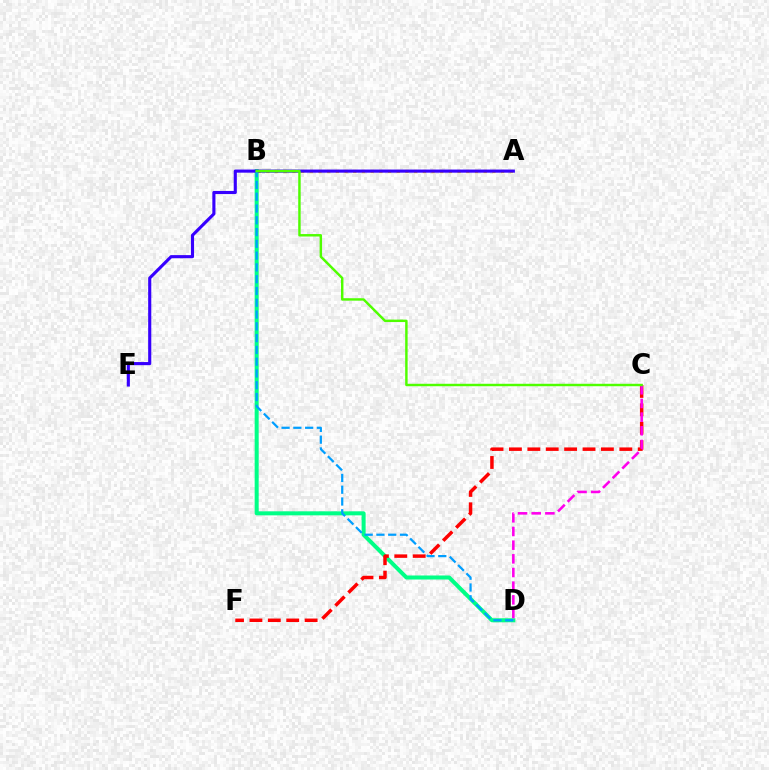{('A', 'B'): [{'color': '#ffd500', 'line_style': 'dotted', 'thickness': 2.36}], ('B', 'D'): [{'color': '#00ff86', 'line_style': 'solid', 'thickness': 2.9}, {'color': '#009eff', 'line_style': 'dashed', 'thickness': 1.6}], ('C', 'F'): [{'color': '#ff0000', 'line_style': 'dashed', 'thickness': 2.5}], ('A', 'E'): [{'color': '#3700ff', 'line_style': 'solid', 'thickness': 2.24}], ('C', 'D'): [{'color': '#ff00ed', 'line_style': 'dashed', 'thickness': 1.86}], ('B', 'C'): [{'color': '#4fff00', 'line_style': 'solid', 'thickness': 1.76}]}